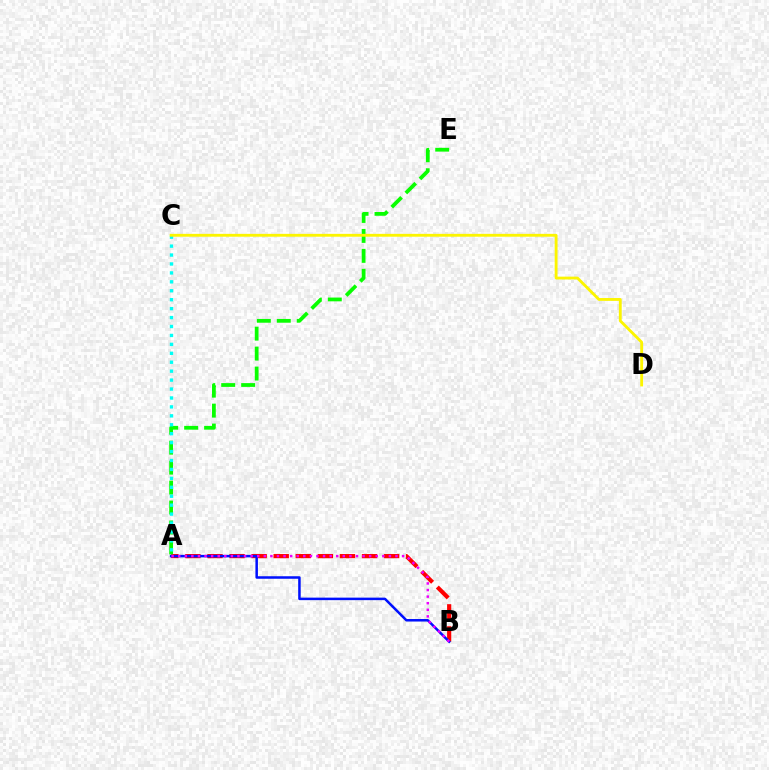{('A', 'B'): [{'color': '#ff0000', 'line_style': 'dashed', 'thickness': 3.0}, {'color': '#0010ff', 'line_style': 'solid', 'thickness': 1.81}, {'color': '#ee00ff', 'line_style': 'dotted', 'thickness': 1.79}], ('A', 'E'): [{'color': '#08ff00', 'line_style': 'dashed', 'thickness': 2.71}], ('A', 'C'): [{'color': '#00fff6', 'line_style': 'dotted', 'thickness': 2.43}], ('C', 'D'): [{'color': '#fcf500', 'line_style': 'solid', 'thickness': 2.05}]}